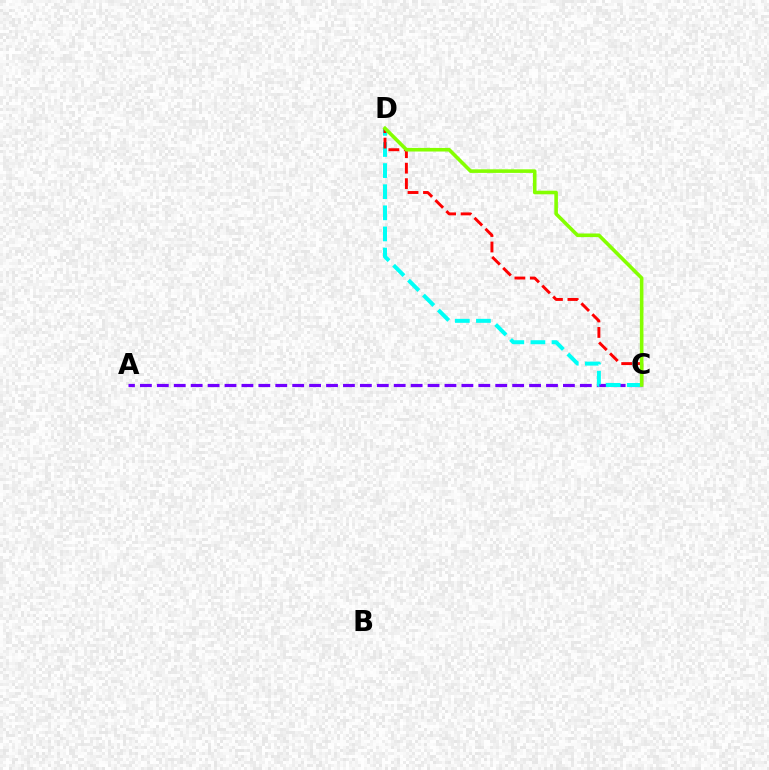{('A', 'C'): [{'color': '#7200ff', 'line_style': 'dashed', 'thickness': 2.3}], ('C', 'D'): [{'color': '#00fff6', 'line_style': 'dashed', 'thickness': 2.87}, {'color': '#ff0000', 'line_style': 'dashed', 'thickness': 2.1}, {'color': '#84ff00', 'line_style': 'solid', 'thickness': 2.59}]}